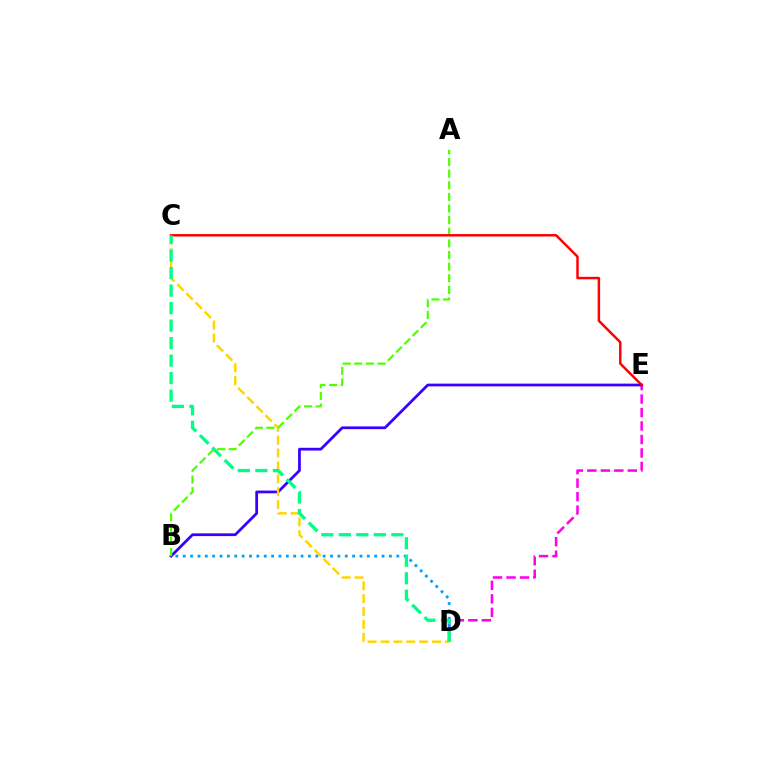{('D', 'E'): [{'color': '#ff00ed', 'line_style': 'dashed', 'thickness': 1.83}], ('B', 'D'): [{'color': '#009eff', 'line_style': 'dotted', 'thickness': 2.0}], ('B', 'E'): [{'color': '#3700ff', 'line_style': 'solid', 'thickness': 1.98}], ('C', 'D'): [{'color': '#ffd500', 'line_style': 'dashed', 'thickness': 1.75}, {'color': '#00ff86', 'line_style': 'dashed', 'thickness': 2.38}], ('A', 'B'): [{'color': '#4fff00', 'line_style': 'dashed', 'thickness': 1.58}], ('C', 'E'): [{'color': '#ff0000', 'line_style': 'solid', 'thickness': 1.77}]}